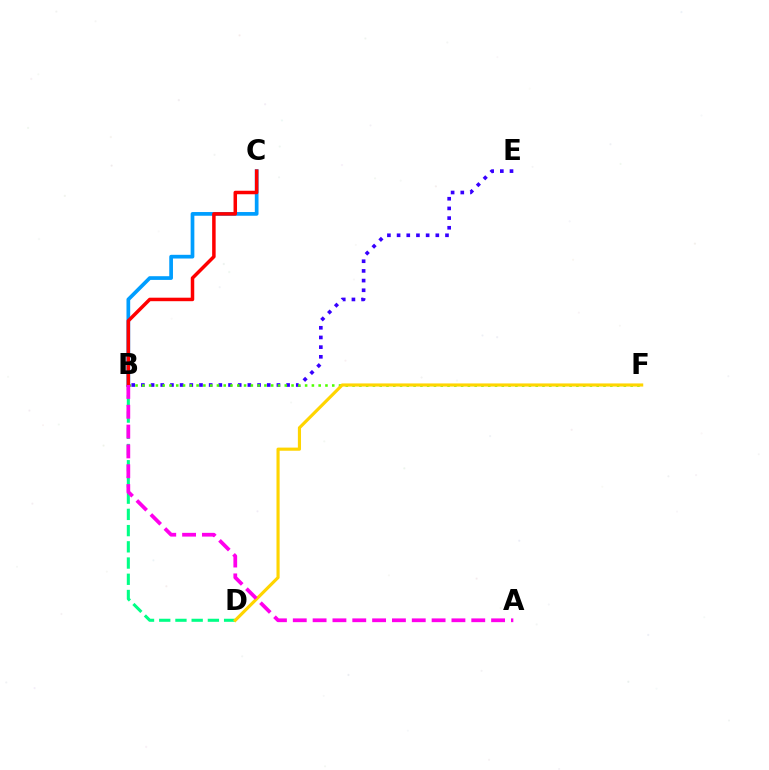{('B', 'E'): [{'color': '#3700ff', 'line_style': 'dotted', 'thickness': 2.63}], ('B', 'F'): [{'color': '#4fff00', 'line_style': 'dotted', 'thickness': 1.84}], ('B', 'C'): [{'color': '#009eff', 'line_style': 'solid', 'thickness': 2.67}, {'color': '#ff0000', 'line_style': 'solid', 'thickness': 2.52}], ('B', 'D'): [{'color': '#00ff86', 'line_style': 'dashed', 'thickness': 2.2}], ('D', 'F'): [{'color': '#ffd500', 'line_style': 'solid', 'thickness': 2.26}], ('A', 'B'): [{'color': '#ff00ed', 'line_style': 'dashed', 'thickness': 2.69}]}